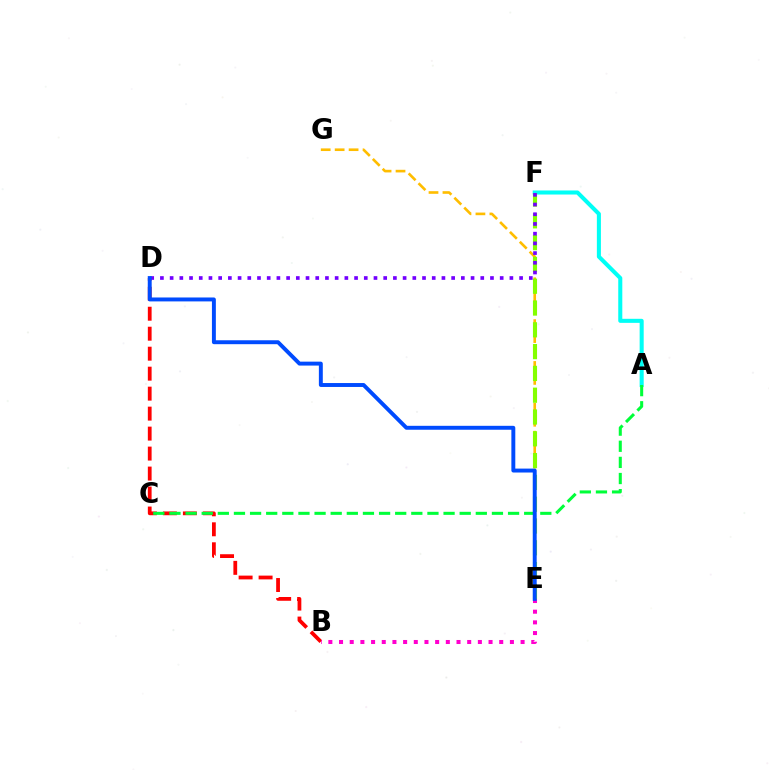{('A', 'F'): [{'color': '#00fff6', 'line_style': 'solid', 'thickness': 2.92}], ('B', 'D'): [{'color': '#ff0000', 'line_style': 'dashed', 'thickness': 2.71}], ('E', 'G'): [{'color': '#ffbd00', 'line_style': 'dashed', 'thickness': 1.89}], ('B', 'E'): [{'color': '#ff00cf', 'line_style': 'dotted', 'thickness': 2.9}], ('A', 'C'): [{'color': '#00ff39', 'line_style': 'dashed', 'thickness': 2.19}], ('E', 'F'): [{'color': '#84ff00', 'line_style': 'dashed', 'thickness': 2.96}], ('D', 'F'): [{'color': '#7200ff', 'line_style': 'dotted', 'thickness': 2.64}], ('D', 'E'): [{'color': '#004bff', 'line_style': 'solid', 'thickness': 2.83}]}